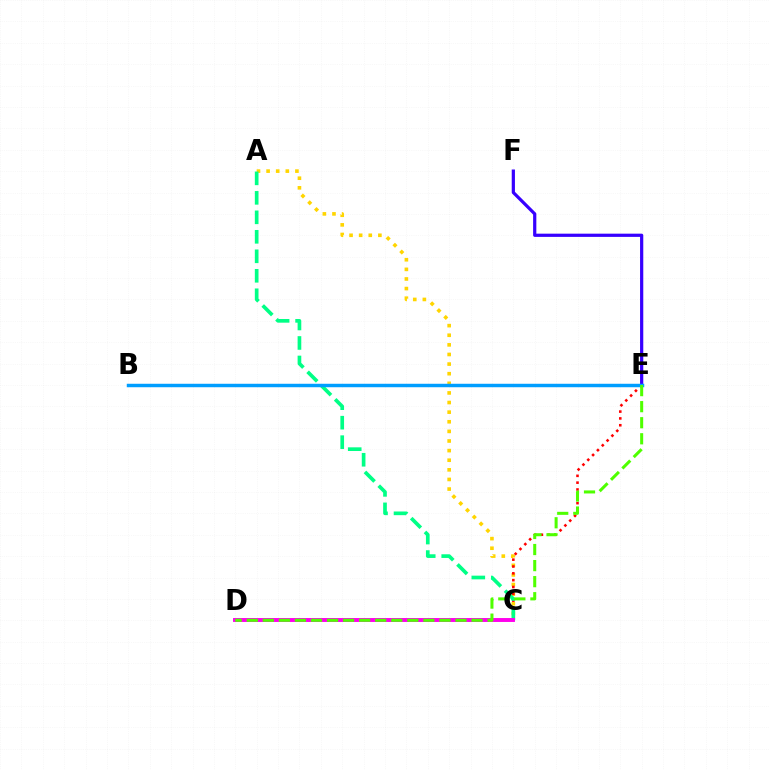{('E', 'F'): [{'color': '#3700ff', 'line_style': 'solid', 'thickness': 2.32}], ('A', 'C'): [{'color': '#ffd500', 'line_style': 'dotted', 'thickness': 2.61}, {'color': '#00ff86', 'line_style': 'dashed', 'thickness': 2.65}], ('C', 'E'): [{'color': '#ff0000', 'line_style': 'dotted', 'thickness': 1.86}], ('C', 'D'): [{'color': '#ff00ed', 'line_style': 'solid', 'thickness': 2.82}], ('B', 'E'): [{'color': '#009eff', 'line_style': 'solid', 'thickness': 2.49}], ('D', 'E'): [{'color': '#4fff00', 'line_style': 'dashed', 'thickness': 2.18}]}